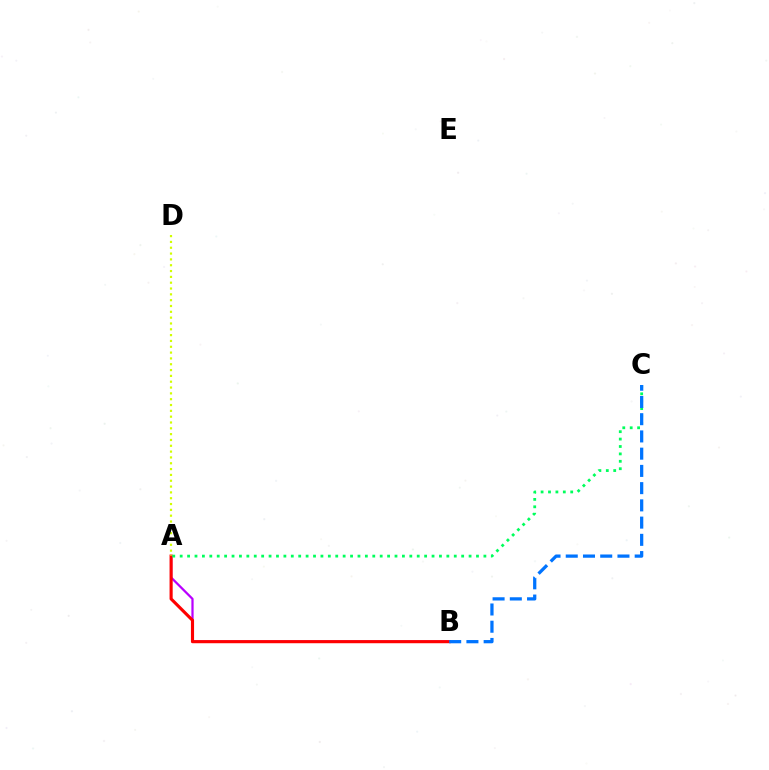{('A', 'B'): [{'color': '#b900ff', 'line_style': 'solid', 'thickness': 1.61}, {'color': '#ff0000', 'line_style': 'solid', 'thickness': 2.25}], ('A', 'C'): [{'color': '#00ff5c', 'line_style': 'dotted', 'thickness': 2.01}], ('A', 'D'): [{'color': '#d1ff00', 'line_style': 'dotted', 'thickness': 1.58}], ('B', 'C'): [{'color': '#0074ff', 'line_style': 'dashed', 'thickness': 2.34}]}